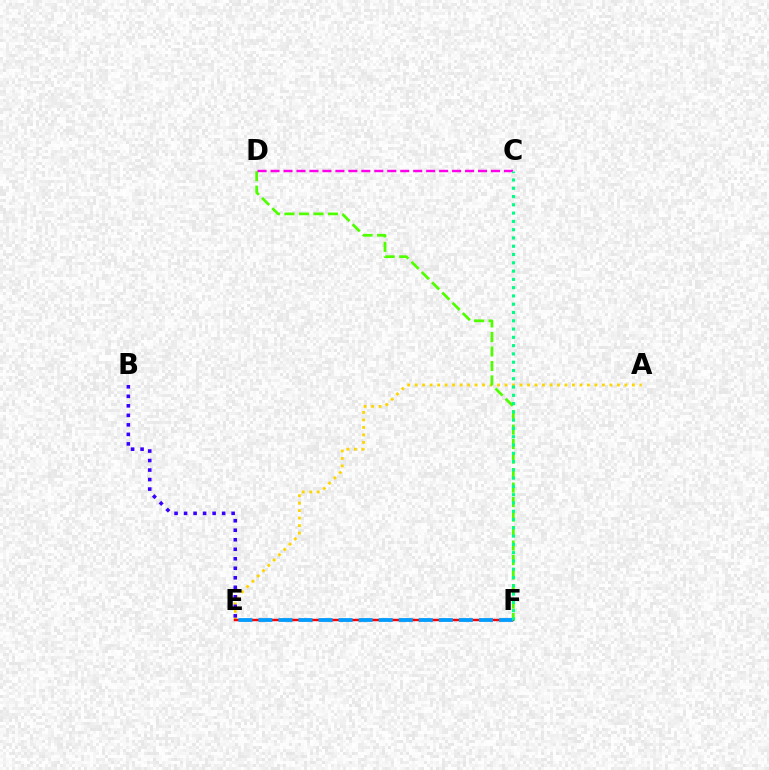{('A', 'E'): [{'color': '#ffd500', 'line_style': 'dotted', 'thickness': 2.04}], ('D', 'F'): [{'color': '#4fff00', 'line_style': 'dashed', 'thickness': 1.97}], ('B', 'E'): [{'color': '#3700ff', 'line_style': 'dotted', 'thickness': 2.58}], ('C', 'D'): [{'color': '#ff00ed', 'line_style': 'dashed', 'thickness': 1.76}], ('E', 'F'): [{'color': '#ff0000', 'line_style': 'solid', 'thickness': 1.76}, {'color': '#009eff', 'line_style': 'dashed', 'thickness': 2.72}], ('C', 'F'): [{'color': '#00ff86', 'line_style': 'dotted', 'thickness': 2.25}]}